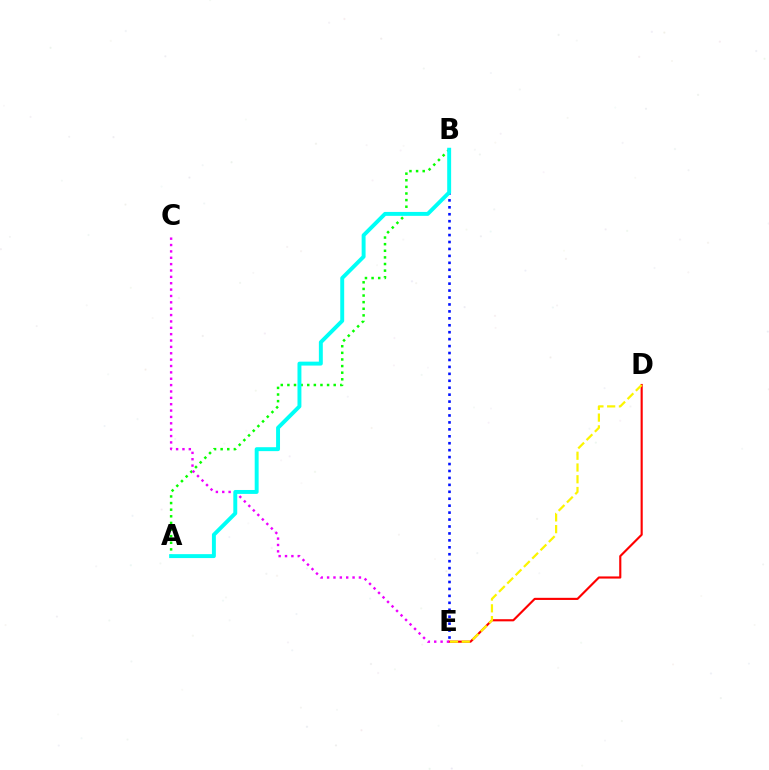{('B', 'E'): [{'color': '#0010ff', 'line_style': 'dotted', 'thickness': 1.89}], ('A', 'B'): [{'color': '#08ff00', 'line_style': 'dotted', 'thickness': 1.8}, {'color': '#00fff6', 'line_style': 'solid', 'thickness': 2.83}], ('D', 'E'): [{'color': '#ff0000', 'line_style': 'solid', 'thickness': 1.54}, {'color': '#fcf500', 'line_style': 'dashed', 'thickness': 1.6}], ('C', 'E'): [{'color': '#ee00ff', 'line_style': 'dotted', 'thickness': 1.73}]}